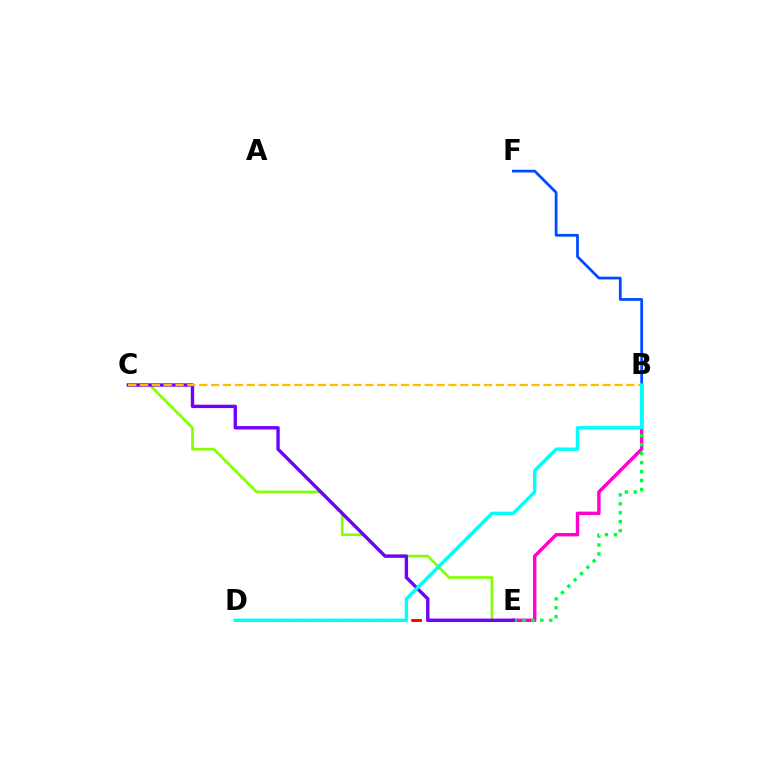{('B', 'E'): [{'color': '#ff00cf', 'line_style': 'solid', 'thickness': 2.46}, {'color': '#00ff39', 'line_style': 'dotted', 'thickness': 2.43}], ('C', 'E'): [{'color': '#84ff00', 'line_style': 'solid', 'thickness': 1.92}, {'color': '#7200ff', 'line_style': 'solid', 'thickness': 2.43}], ('D', 'E'): [{'color': '#ff0000', 'line_style': 'dashed', 'thickness': 2.07}], ('B', 'F'): [{'color': '#004bff', 'line_style': 'solid', 'thickness': 1.97}], ('B', 'C'): [{'color': '#ffbd00', 'line_style': 'dashed', 'thickness': 1.61}], ('B', 'D'): [{'color': '#00fff6', 'line_style': 'solid', 'thickness': 2.44}]}